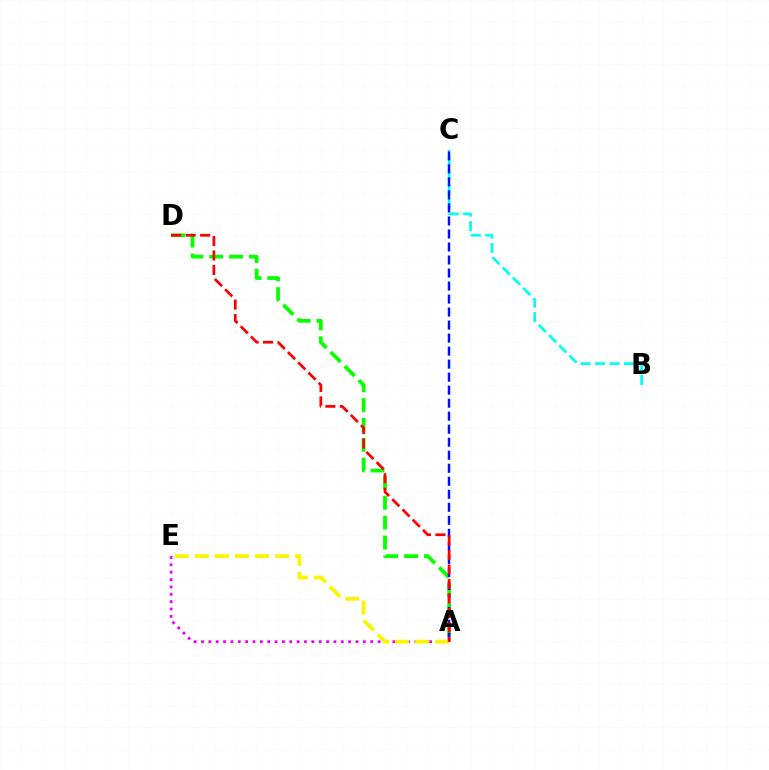{('B', 'C'): [{'color': '#00fff6', 'line_style': 'dashed', 'thickness': 1.97}], ('A', 'D'): [{'color': '#08ff00', 'line_style': 'dashed', 'thickness': 2.7}, {'color': '#ff0000', 'line_style': 'dashed', 'thickness': 1.97}], ('A', 'E'): [{'color': '#ee00ff', 'line_style': 'dotted', 'thickness': 2.0}, {'color': '#fcf500', 'line_style': 'dashed', 'thickness': 2.72}], ('A', 'C'): [{'color': '#0010ff', 'line_style': 'dashed', 'thickness': 1.77}]}